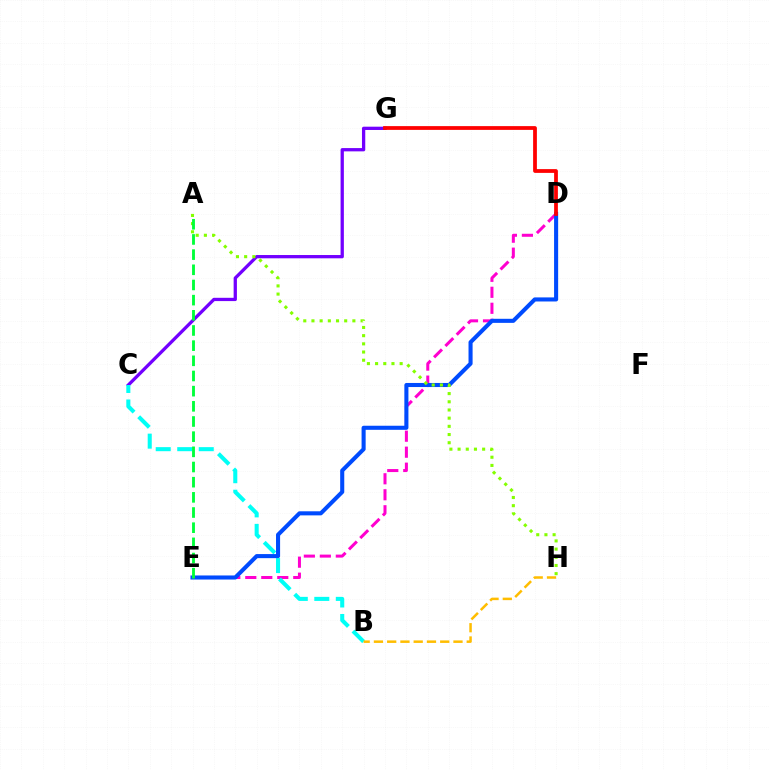{('C', 'G'): [{'color': '#7200ff', 'line_style': 'solid', 'thickness': 2.36}], ('D', 'E'): [{'color': '#ff00cf', 'line_style': 'dashed', 'thickness': 2.17}, {'color': '#004bff', 'line_style': 'solid', 'thickness': 2.93}], ('B', 'C'): [{'color': '#00fff6', 'line_style': 'dashed', 'thickness': 2.92}], ('B', 'H'): [{'color': '#ffbd00', 'line_style': 'dashed', 'thickness': 1.8}], ('A', 'H'): [{'color': '#84ff00', 'line_style': 'dotted', 'thickness': 2.22}], ('D', 'G'): [{'color': '#ff0000', 'line_style': 'solid', 'thickness': 2.71}], ('A', 'E'): [{'color': '#00ff39', 'line_style': 'dashed', 'thickness': 2.06}]}